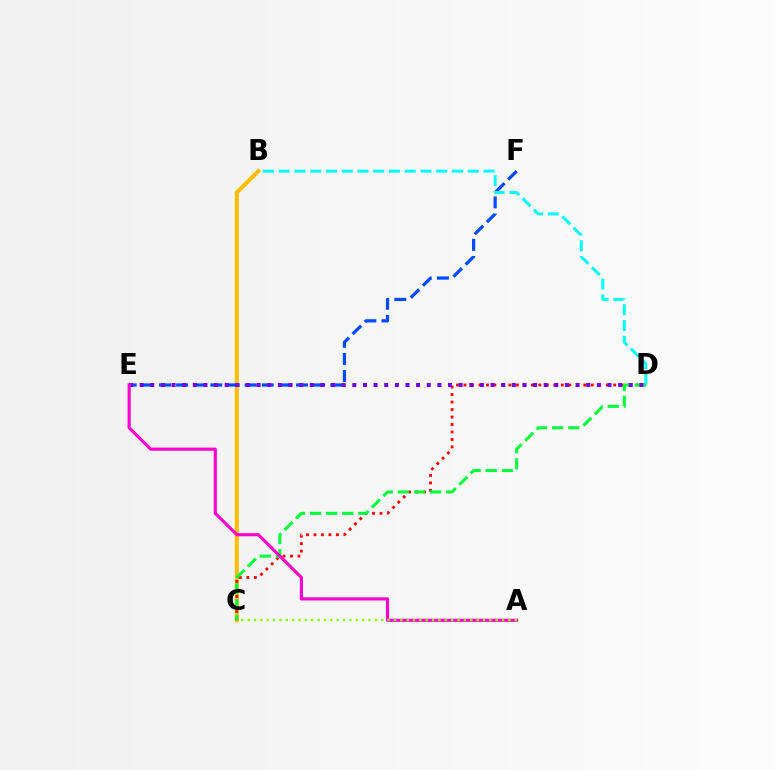{('B', 'C'): [{'color': '#ffbd00', 'line_style': 'solid', 'thickness': 2.93}], ('E', 'F'): [{'color': '#004bff', 'line_style': 'dashed', 'thickness': 2.33}], ('C', 'D'): [{'color': '#ff0000', 'line_style': 'dotted', 'thickness': 2.03}, {'color': '#00ff39', 'line_style': 'dashed', 'thickness': 2.19}], ('D', 'E'): [{'color': '#7200ff', 'line_style': 'dotted', 'thickness': 2.89}], ('A', 'E'): [{'color': '#ff00cf', 'line_style': 'solid', 'thickness': 2.25}], ('B', 'D'): [{'color': '#00fff6', 'line_style': 'dashed', 'thickness': 2.14}], ('A', 'C'): [{'color': '#84ff00', 'line_style': 'dotted', 'thickness': 1.73}]}